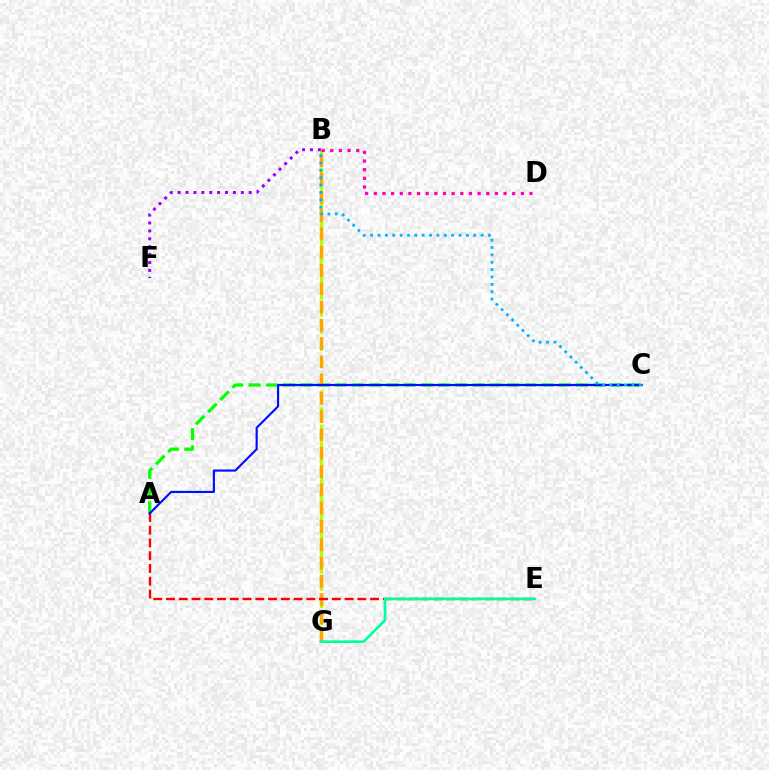{('A', 'C'): [{'color': '#08ff00', 'line_style': 'dashed', 'thickness': 2.34}, {'color': '#0010ff', 'line_style': 'solid', 'thickness': 1.56}], ('B', 'G'): [{'color': '#b3ff00', 'line_style': 'dashed', 'thickness': 2.33}, {'color': '#ffa500', 'line_style': 'dashed', 'thickness': 2.48}], ('A', 'E'): [{'color': '#ff0000', 'line_style': 'dashed', 'thickness': 1.73}], ('B', 'D'): [{'color': '#ff00bd', 'line_style': 'dotted', 'thickness': 2.35}], ('B', 'C'): [{'color': '#00b5ff', 'line_style': 'dotted', 'thickness': 2.0}], ('B', 'F'): [{'color': '#9b00ff', 'line_style': 'dotted', 'thickness': 2.15}], ('E', 'G'): [{'color': '#00ff9d', 'line_style': 'solid', 'thickness': 1.91}]}